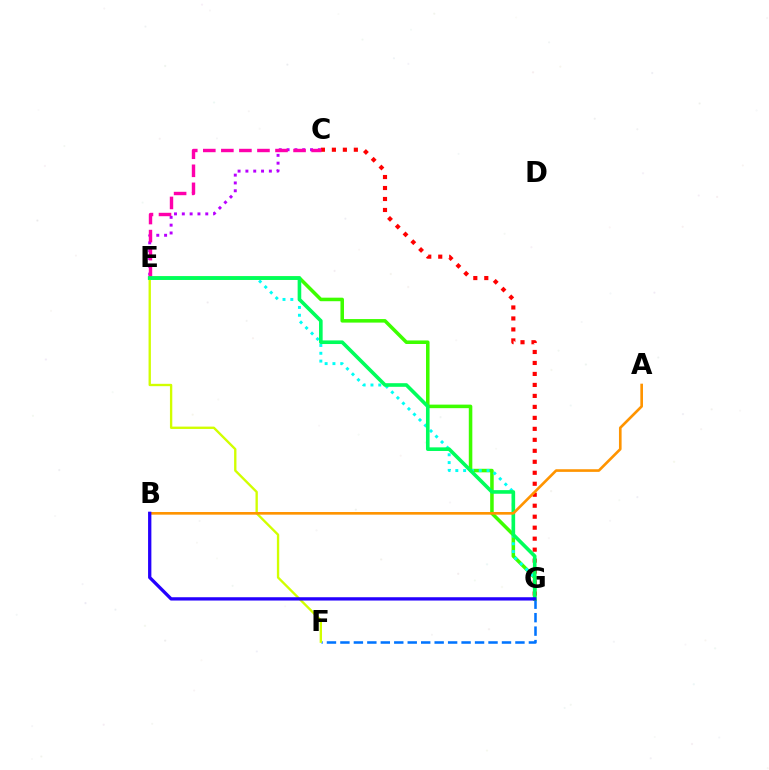{('F', 'G'): [{'color': '#0074ff', 'line_style': 'dashed', 'thickness': 1.83}], ('E', 'G'): [{'color': '#3dff00', 'line_style': 'solid', 'thickness': 2.55}, {'color': '#00fff6', 'line_style': 'dotted', 'thickness': 2.12}, {'color': '#00ff5c', 'line_style': 'solid', 'thickness': 2.61}], ('C', 'G'): [{'color': '#ff0000', 'line_style': 'dotted', 'thickness': 2.98}], ('C', 'E'): [{'color': '#b900ff', 'line_style': 'dotted', 'thickness': 2.12}, {'color': '#ff00ac', 'line_style': 'dashed', 'thickness': 2.45}], ('E', 'F'): [{'color': '#d1ff00', 'line_style': 'solid', 'thickness': 1.69}], ('A', 'B'): [{'color': '#ff9400', 'line_style': 'solid', 'thickness': 1.9}], ('B', 'G'): [{'color': '#2500ff', 'line_style': 'solid', 'thickness': 2.38}]}